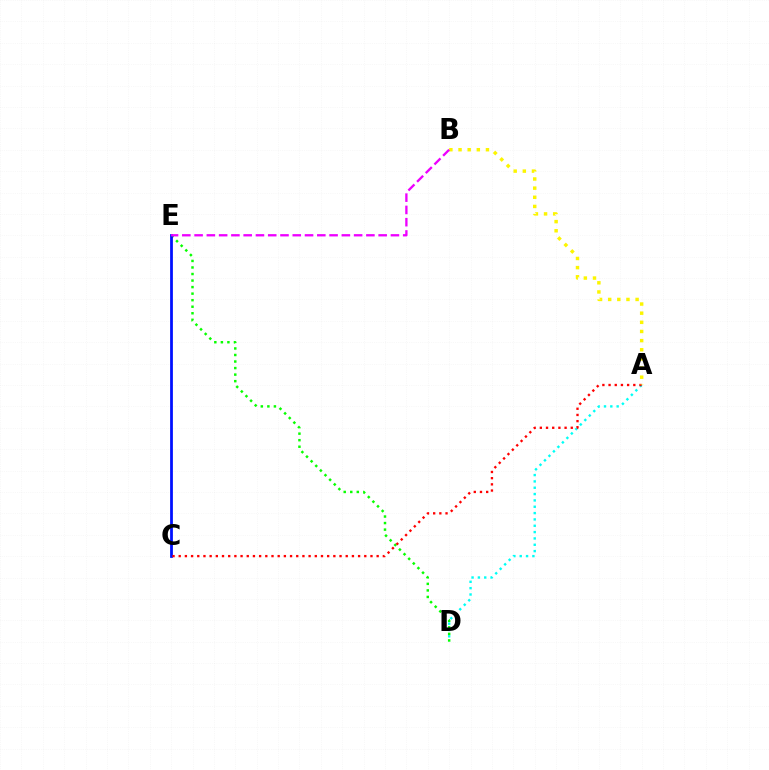{('A', 'D'): [{'color': '#00fff6', 'line_style': 'dotted', 'thickness': 1.72}], ('D', 'E'): [{'color': '#08ff00', 'line_style': 'dotted', 'thickness': 1.78}], ('C', 'E'): [{'color': '#0010ff', 'line_style': 'solid', 'thickness': 2.0}], ('A', 'C'): [{'color': '#ff0000', 'line_style': 'dotted', 'thickness': 1.68}], ('A', 'B'): [{'color': '#fcf500', 'line_style': 'dotted', 'thickness': 2.48}], ('B', 'E'): [{'color': '#ee00ff', 'line_style': 'dashed', 'thickness': 1.67}]}